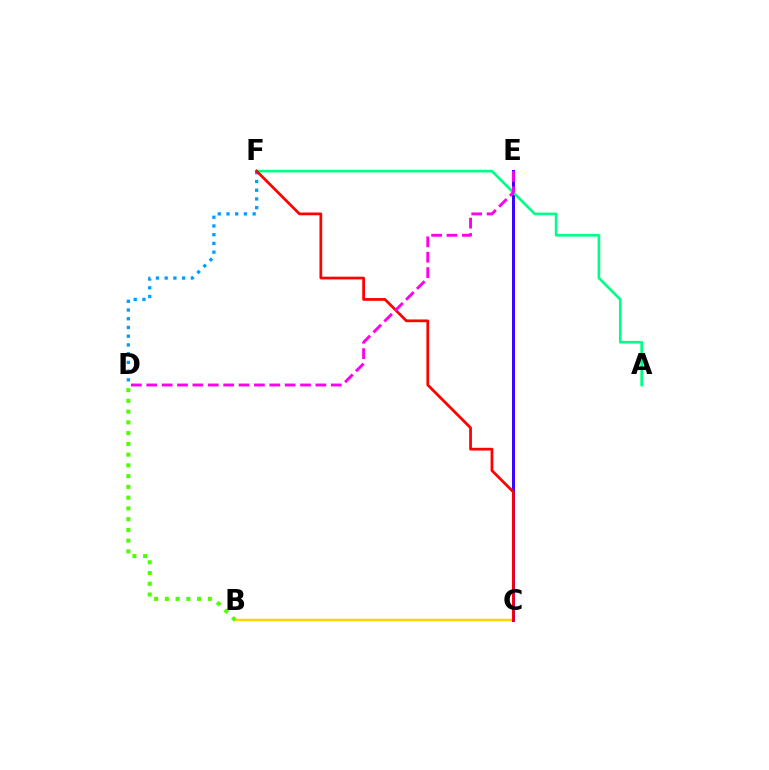{('B', 'C'): [{'color': '#ffd500', 'line_style': 'solid', 'thickness': 1.75}], ('C', 'E'): [{'color': '#3700ff', 'line_style': 'solid', 'thickness': 2.12}], ('A', 'F'): [{'color': '#00ff86', 'line_style': 'solid', 'thickness': 1.92}], ('D', 'F'): [{'color': '#009eff', 'line_style': 'dotted', 'thickness': 2.37}], ('B', 'D'): [{'color': '#4fff00', 'line_style': 'dotted', 'thickness': 2.92}], ('C', 'F'): [{'color': '#ff0000', 'line_style': 'solid', 'thickness': 1.97}], ('D', 'E'): [{'color': '#ff00ed', 'line_style': 'dashed', 'thickness': 2.09}]}